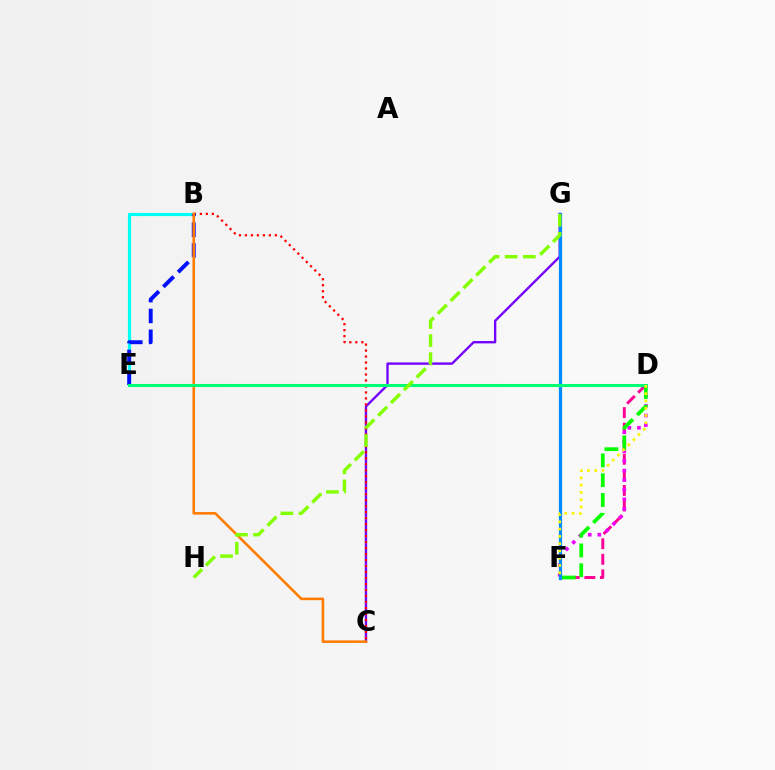{('C', 'G'): [{'color': '#7200ff', 'line_style': 'solid', 'thickness': 1.68}], ('D', 'F'): [{'color': '#ff0094', 'line_style': 'dashed', 'thickness': 2.11}, {'color': '#ee00ff', 'line_style': 'dotted', 'thickness': 2.6}, {'color': '#08ff00', 'line_style': 'dashed', 'thickness': 2.69}, {'color': '#fcf500', 'line_style': 'dotted', 'thickness': 1.98}], ('B', 'E'): [{'color': '#00fff6', 'line_style': 'solid', 'thickness': 2.3}, {'color': '#0010ff', 'line_style': 'dashed', 'thickness': 2.83}], ('B', 'C'): [{'color': '#ff0000', 'line_style': 'dotted', 'thickness': 1.63}, {'color': '#ff7c00', 'line_style': 'solid', 'thickness': 1.87}], ('F', 'G'): [{'color': '#008cff', 'line_style': 'solid', 'thickness': 2.31}], ('D', 'E'): [{'color': '#00ff74', 'line_style': 'solid', 'thickness': 2.21}], ('G', 'H'): [{'color': '#84ff00', 'line_style': 'dashed', 'thickness': 2.46}]}